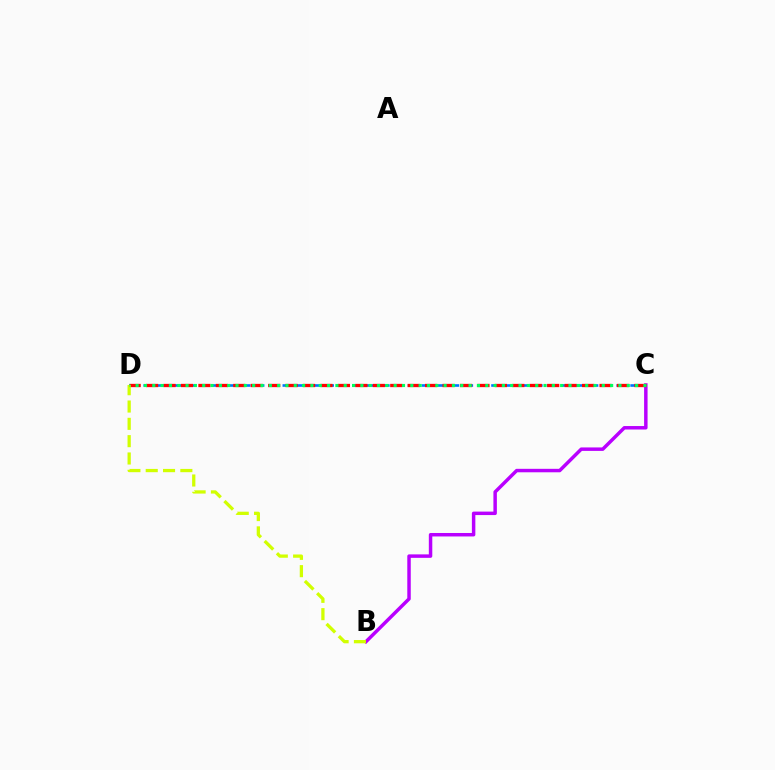{('C', 'D'): [{'color': '#0074ff', 'line_style': 'dashed', 'thickness': 1.89}, {'color': '#ff0000', 'line_style': 'dashed', 'thickness': 2.37}, {'color': '#00ff5c', 'line_style': 'dotted', 'thickness': 2.26}], ('B', 'C'): [{'color': '#b900ff', 'line_style': 'solid', 'thickness': 2.5}], ('B', 'D'): [{'color': '#d1ff00', 'line_style': 'dashed', 'thickness': 2.35}]}